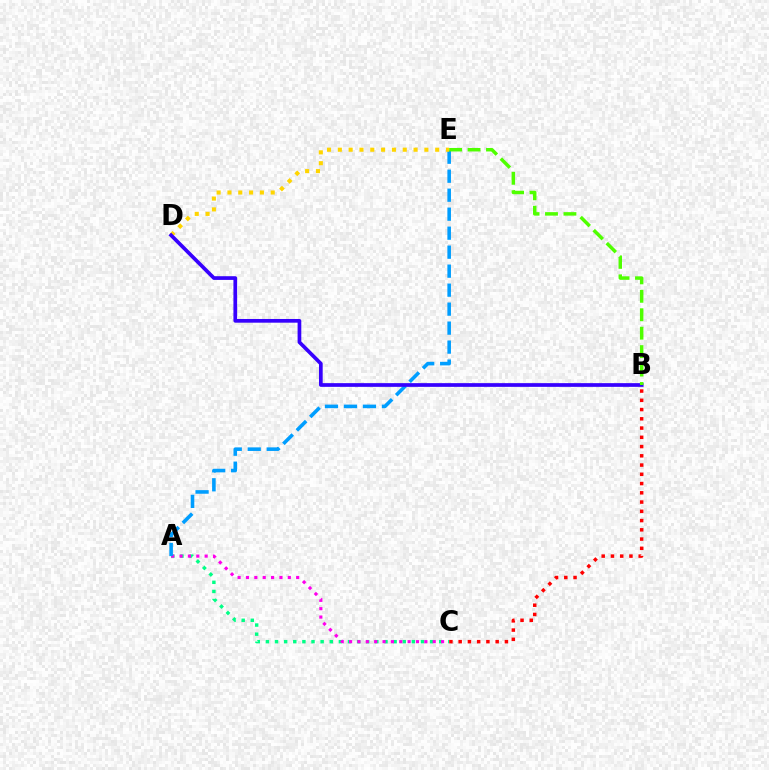{('A', 'C'): [{'color': '#00ff86', 'line_style': 'dotted', 'thickness': 2.48}, {'color': '#ff00ed', 'line_style': 'dotted', 'thickness': 2.27}], ('B', 'C'): [{'color': '#ff0000', 'line_style': 'dotted', 'thickness': 2.51}], ('A', 'E'): [{'color': '#009eff', 'line_style': 'dashed', 'thickness': 2.58}], ('D', 'E'): [{'color': '#ffd500', 'line_style': 'dotted', 'thickness': 2.94}], ('B', 'D'): [{'color': '#3700ff', 'line_style': 'solid', 'thickness': 2.66}], ('B', 'E'): [{'color': '#4fff00', 'line_style': 'dashed', 'thickness': 2.51}]}